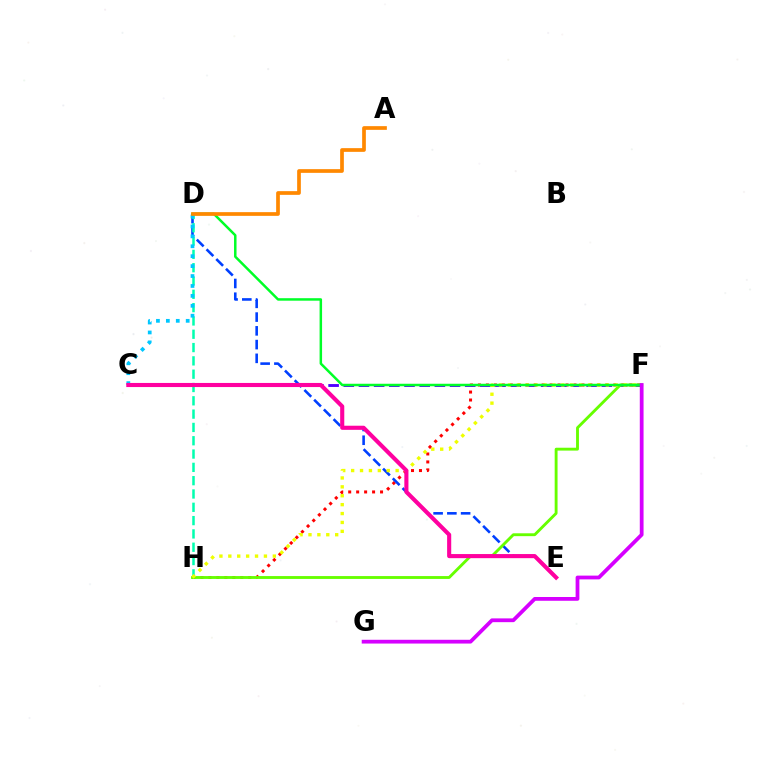{('F', 'H'): [{'color': '#ff0000', 'line_style': 'dotted', 'thickness': 2.16}, {'color': '#66ff00', 'line_style': 'solid', 'thickness': 2.07}, {'color': '#eeff00', 'line_style': 'dotted', 'thickness': 2.42}], ('C', 'F'): [{'color': '#4f00ff', 'line_style': 'dashed', 'thickness': 2.06}], ('D', 'E'): [{'color': '#003fff', 'line_style': 'dashed', 'thickness': 1.87}], ('D', 'H'): [{'color': '#00ffaf', 'line_style': 'dashed', 'thickness': 1.81}], ('C', 'D'): [{'color': '#00c7ff', 'line_style': 'dotted', 'thickness': 2.7}], ('D', 'F'): [{'color': '#00ff27', 'line_style': 'solid', 'thickness': 1.79}], ('C', 'E'): [{'color': '#ff00a0', 'line_style': 'solid', 'thickness': 2.95}], ('F', 'G'): [{'color': '#d600ff', 'line_style': 'solid', 'thickness': 2.72}], ('A', 'D'): [{'color': '#ff8800', 'line_style': 'solid', 'thickness': 2.67}]}